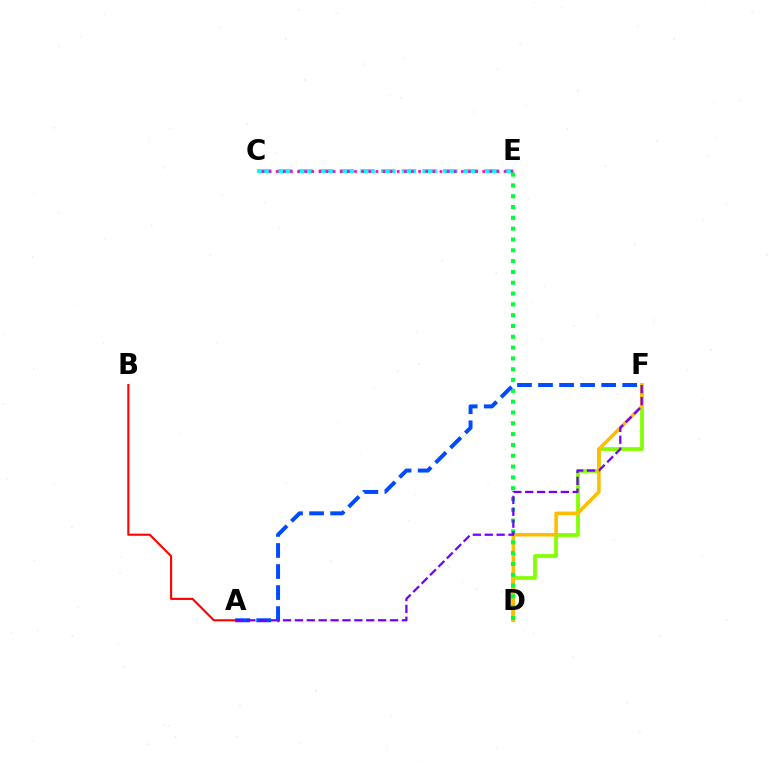{('C', 'E'): [{'color': '#00fff6', 'line_style': 'dashed', 'thickness': 2.81}, {'color': '#ff00cf', 'line_style': 'dotted', 'thickness': 1.93}], ('D', 'F'): [{'color': '#84ff00', 'line_style': 'solid', 'thickness': 2.7}, {'color': '#ffbd00', 'line_style': 'solid', 'thickness': 2.55}], ('A', 'B'): [{'color': '#ff0000', 'line_style': 'solid', 'thickness': 1.52}], ('D', 'E'): [{'color': '#00ff39', 'line_style': 'dotted', 'thickness': 2.94}], ('A', 'F'): [{'color': '#004bff', 'line_style': 'dashed', 'thickness': 2.86}, {'color': '#7200ff', 'line_style': 'dashed', 'thickness': 1.62}]}